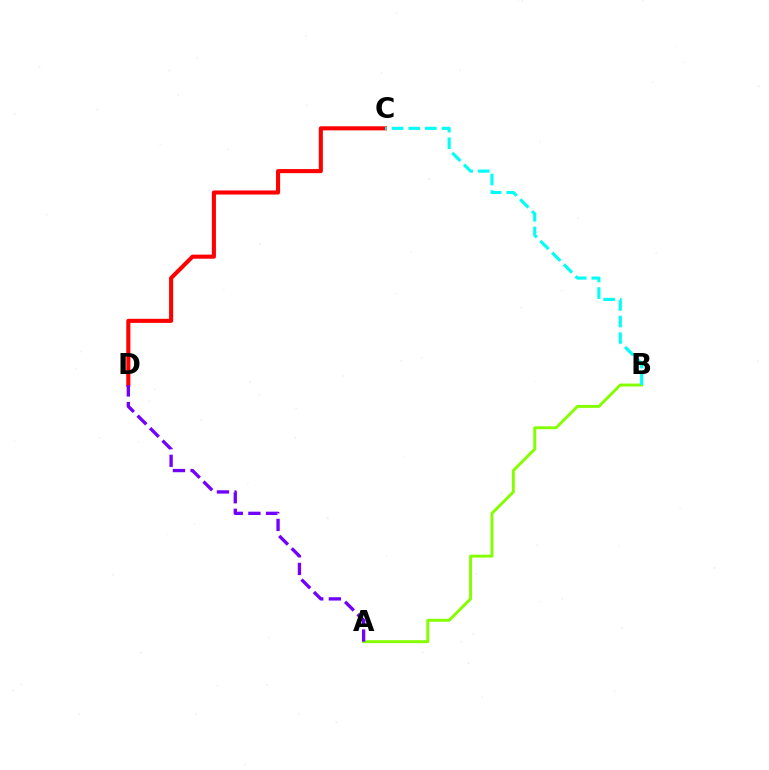{('A', 'B'): [{'color': '#84ff00', 'line_style': 'solid', 'thickness': 2.11}], ('C', 'D'): [{'color': '#ff0000', 'line_style': 'solid', 'thickness': 2.94}], ('B', 'C'): [{'color': '#00fff6', 'line_style': 'dashed', 'thickness': 2.26}], ('A', 'D'): [{'color': '#7200ff', 'line_style': 'dashed', 'thickness': 2.39}]}